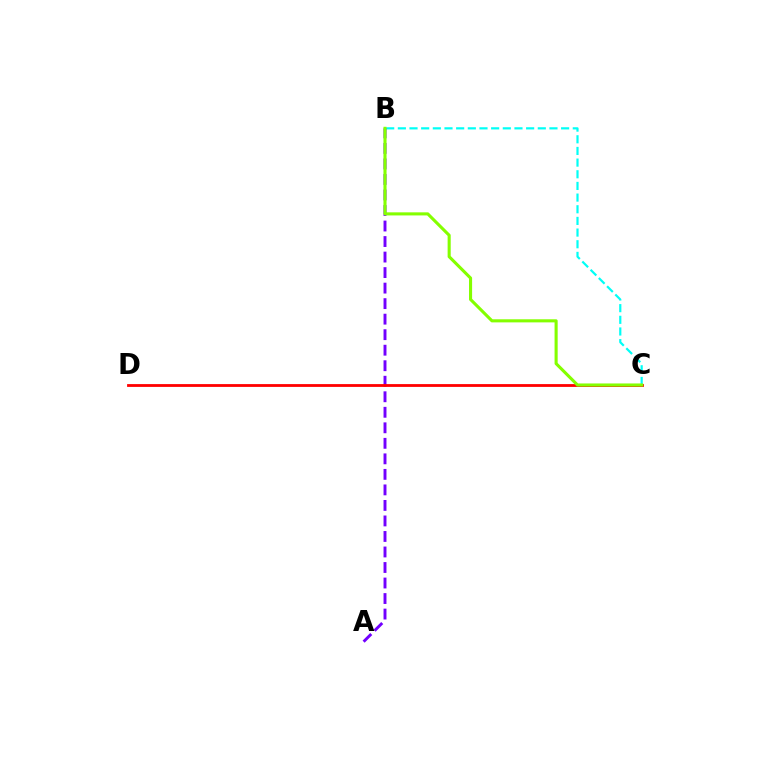{('B', 'C'): [{'color': '#00fff6', 'line_style': 'dashed', 'thickness': 1.58}, {'color': '#84ff00', 'line_style': 'solid', 'thickness': 2.23}], ('A', 'B'): [{'color': '#7200ff', 'line_style': 'dashed', 'thickness': 2.11}], ('C', 'D'): [{'color': '#ff0000', 'line_style': 'solid', 'thickness': 2.02}]}